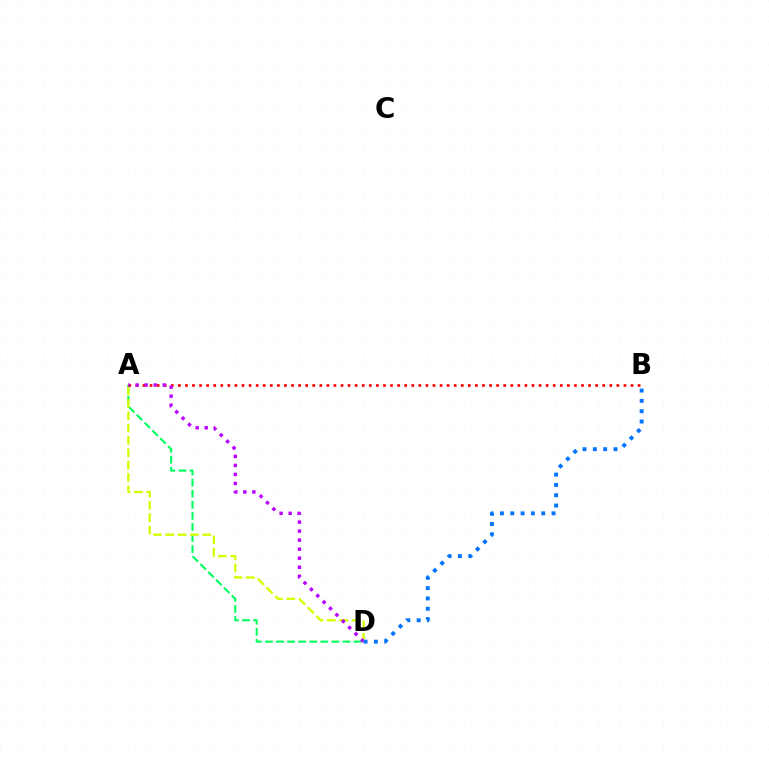{('A', 'D'): [{'color': '#00ff5c', 'line_style': 'dashed', 'thickness': 1.5}, {'color': '#d1ff00', 'line_style': 'dashed', 'thickness': 1.68}, {'color': '#b900ff', 'line_style': 'dotted', 'thickness': 2.45}], ('A', 'B'): [{'color': '#ff0000', 'line_style': 'dotted', 'thickness': 1.92}], ('B', 'D'): [{'color': '#0074ff', 'line_style': 'dotted', 'thickness': 2.8}]}